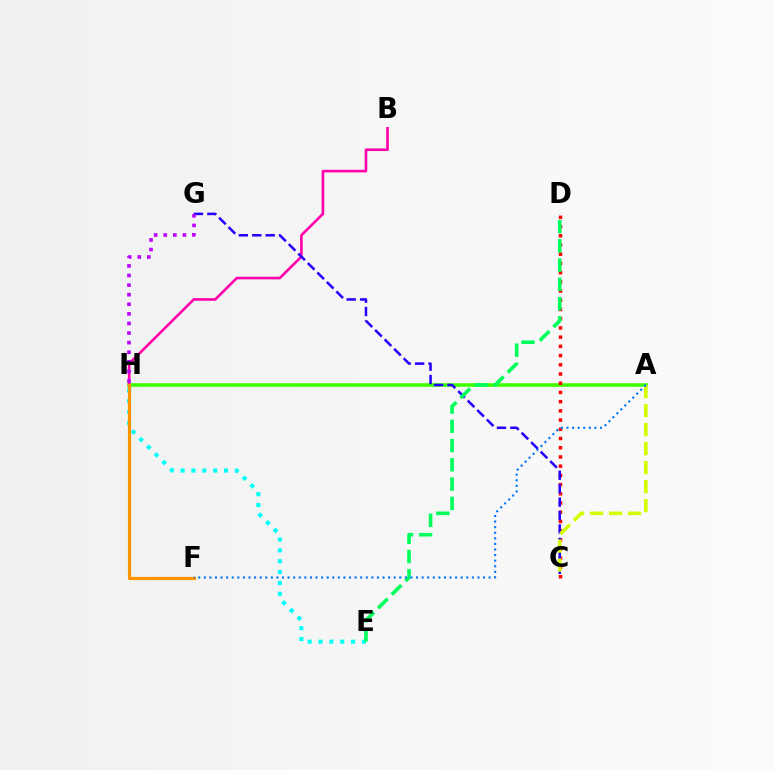{('E', 'H'): [{'color': '#00fff6', 'line_style': 'dotted', 'thickness': 2.95}], ('A', 'H'): [{'color': '#3dff00', 'line_style': 'solid', 'thickness': 2.58}], ('B', 'H'): [{'color': '#ff00ac', 'line_style': 'solid', 'thickness': 1.89}], ('C', 'D'): [{'color': '#ff0000', 'line_style': 'dotted', 'thickness': 2.5}], ('C', 'G'): [{'color': '#2500ff', 'line_style': 'dashed', 'thickness': 1.82}], ('D', 'E'): [{'color': '#00ff5c', 'line_style': 'dashed', 'thickness': 2.62}], ('F', 'H'): [{'color': '#ff9400', 'line_style': 'solid', 'thickness': 2.28}], ('G', 'H'): [{'color': '#b900ff', 'line_style': 'dotted', 'thickness': 2.61}], ('A', 'C'): [{'color': '#d1ff00', 'line_style': 'dashed', 'thickness': 2.58}], ('A', 'F'): [{'color': '#0074ff', 'line_style': 'dotted', 'thickness': 1.52}]}